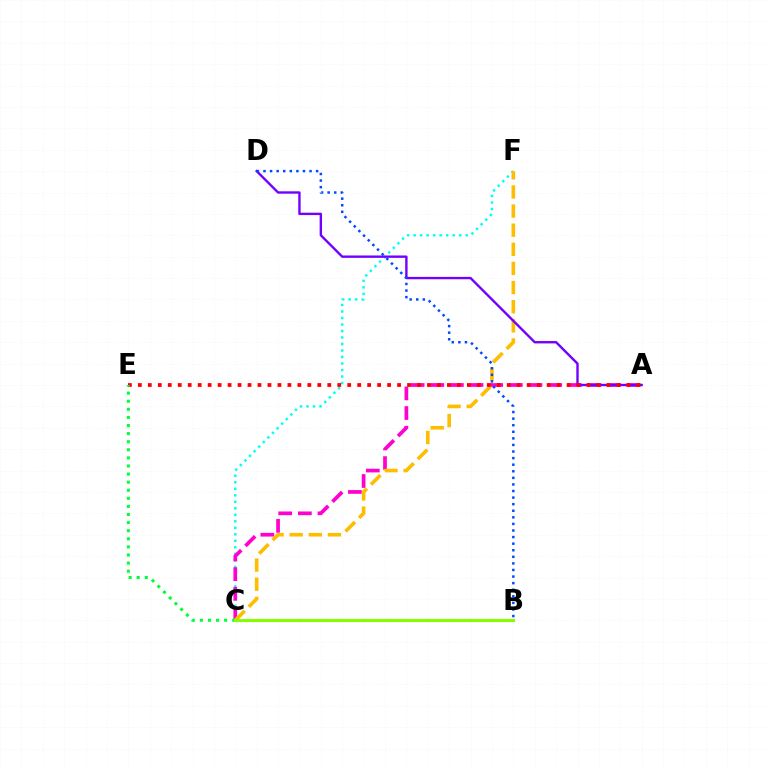{('C', 'F'): [{'color': '#00fff6', 'line_style': 'dotted', 'thickness': 1.77}, {'color': '#ffbd00', 'line_style': 'dashed', 'thickness': 2.6}], ('A', 'C'): [{'color': '#ff00cf', 'line_style': 'dashed', 'thickness': 2.67}], ('A', 'D'): [{'color': '#7200ff', 'line_style': 'solid', 'thickness': 1.71}], ('A', 'E'): [{'color': '#ff0000', 'line_style': 'dotted', 'thickness': 2.71}], ('B', 'D'): [{'color': '#004bff', 'line_style': 'dotted', 'thickness': 1.79}], ('C', 'E'): [{'color': '#00ff39', 'line_style': 'dotted', 'thickness': 2.2}], ('B', 'C'): [{'color': '#84ff00', 'line_style': 'solid', 'thickness': 2.24}]}